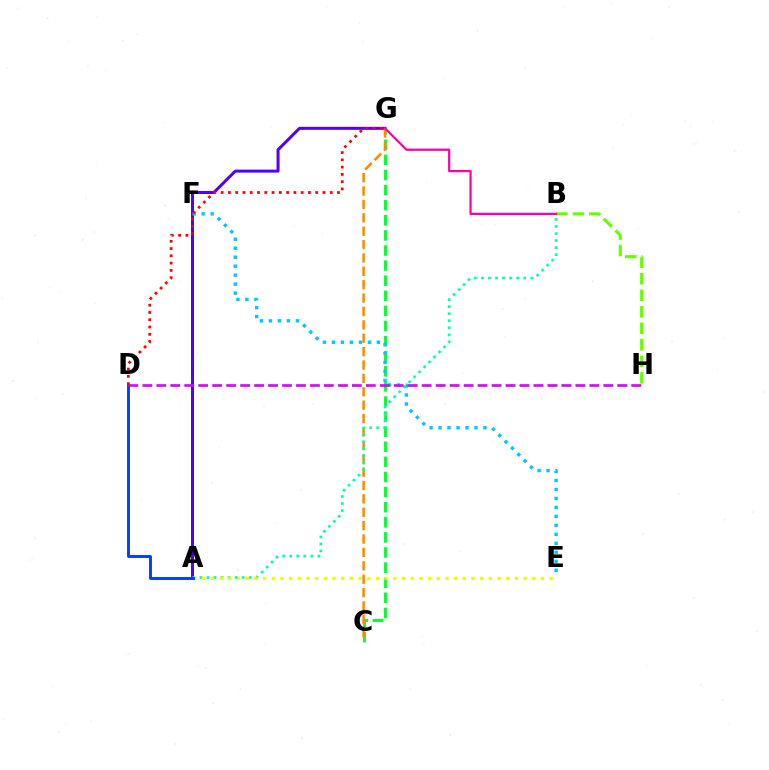{('A', 'G'): [{'color': '#4f00ff', 'line_style': 'solid', 'thickness': 2.15}], ('C', 'G'): [{'color': '#00ff27', 'line_style': 'dashed', 'thickness': 2.05}, {'color': '#ff8800', 'line_style': 'dashed', 'thickness': 1.82}], ('A', 'B'): [{'color': '#00ffaf', 'line_style': 'dotted', 'thickness': 1.91}], ('E', 'F'): [{'color': '#00c7ff', 'line_style': 'dotted', 'thickness': 2.44}], ('B', 'H'): [{'color': '#66ff00', 'line_style': 'dashed', 'thickness': 2.24}], ('B', 'G'): [{'color': '#ff00a0', 'line_style': 'solid', 'thickness': 1.59}], ('A', 'E'): [{'color': '#eeff00', 'line_style': 'dotted', 'thickness': 2.36}], ('A', 'D'): [{'color': '#003fff', 'line_style': 'solid', 'thickness': 2.09}], ('D', 'H'): [{'color': '#d600ff', 'line_style': 'dashed', 'thickness': 1.9}], ('D', 'G'): [{'color': '#ff0000', 'line_style': 'dotted', 'thickness': 1.98}]}